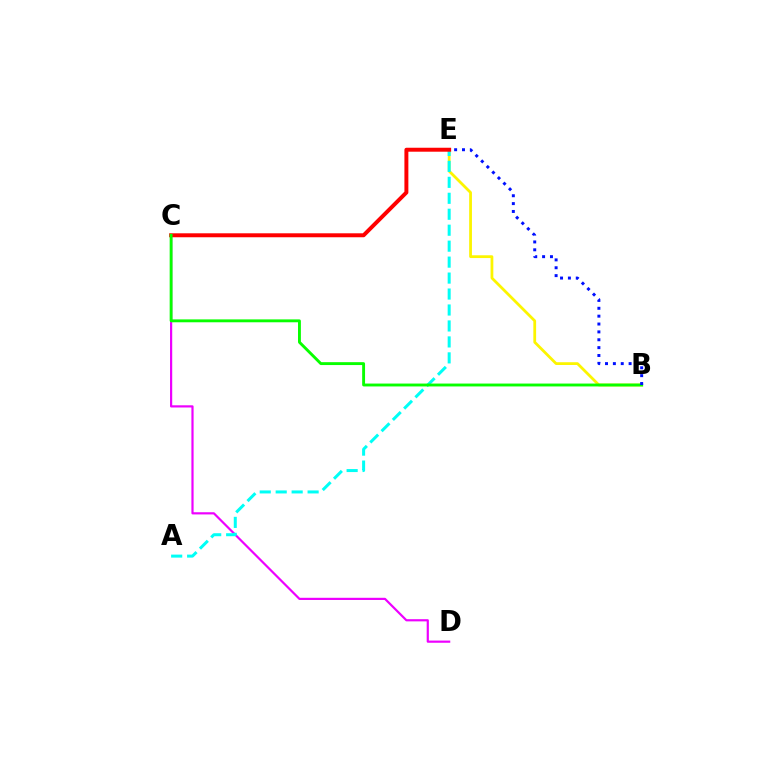{('B', 'E'): [{'color': '#fcf500', 'line_style': 'solid', 'thickness': 2.0}, {'color': '#0010ff', 'line_style': 'dotted', 'thickness': 2.14}], ('C', 'D'): [{'color': '#ee00ff', 'line_style': 'solid', 'thickness': 1.58}], ('A', 'E'): [{'color': '#00fff6', 'line_style': 'dashed', 'thickness': 2.17}], ('C', 'E'): [{'color': '#ff0000', 'line_style': 'solid', 'thickness': 2.85}], ('B', 'C'): [{'color': '#08ff00', 'line_style': 'solid', 'thickness': 2.08}]}